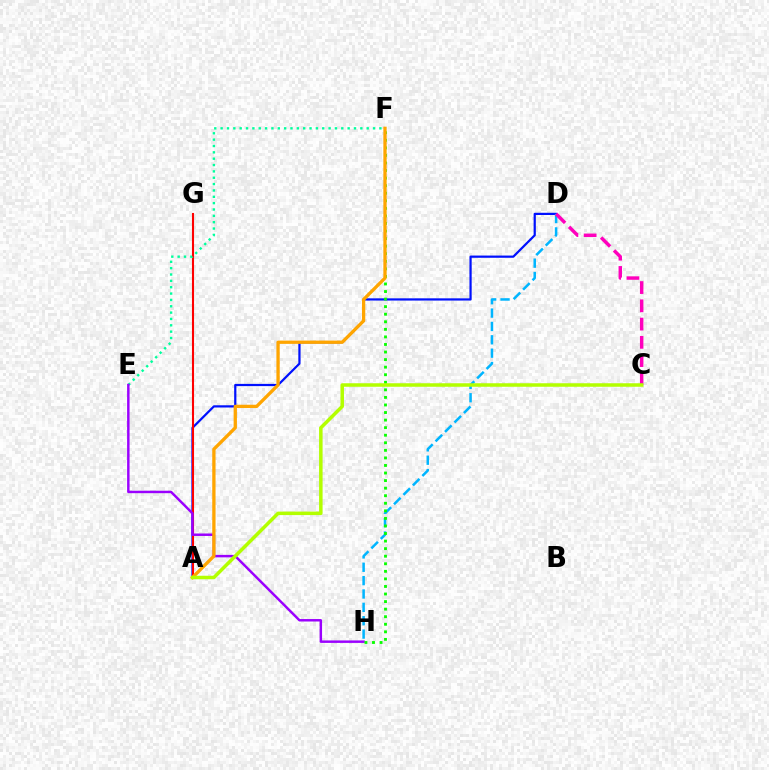{('A', 'D'): [{'color': '#0010ff', 'line_style': 'solid', 'thickness': 1.6}], ('D', 'H'): [{'color': '#00b5ff', 'line_style': 'dashed', 'thickness': 1.82}], ('A', 'G'): [{'color': '#ff0000', 'line_style': 'solid', 'thickness': 1.5}], ('E', 'F'): [{'color': '#00ff9d', 'line_style': 'dotted', 'thickness': 1.73}], ('E', 'H'): [{'color': '#9b00ff', 'line_style': 'solid', 'thickness': 1.77}], ('F', 'H'): [{'color': '#08ff00', 'line_style': 'dotted', 'thickness': 2.05}], ('C', 'D'): [{'color': '#ff00bd', 'line_style': 'dashed', 'thickness': 2.48}], ('A', 'F'): [{'color': '#ffa500', 'line_style': 'solid', 'thickness': 2.38}], ('A', 'C'): [{'color': '#b3ff00', 'line_style': 'solid', 'thickness': 2.52}]}